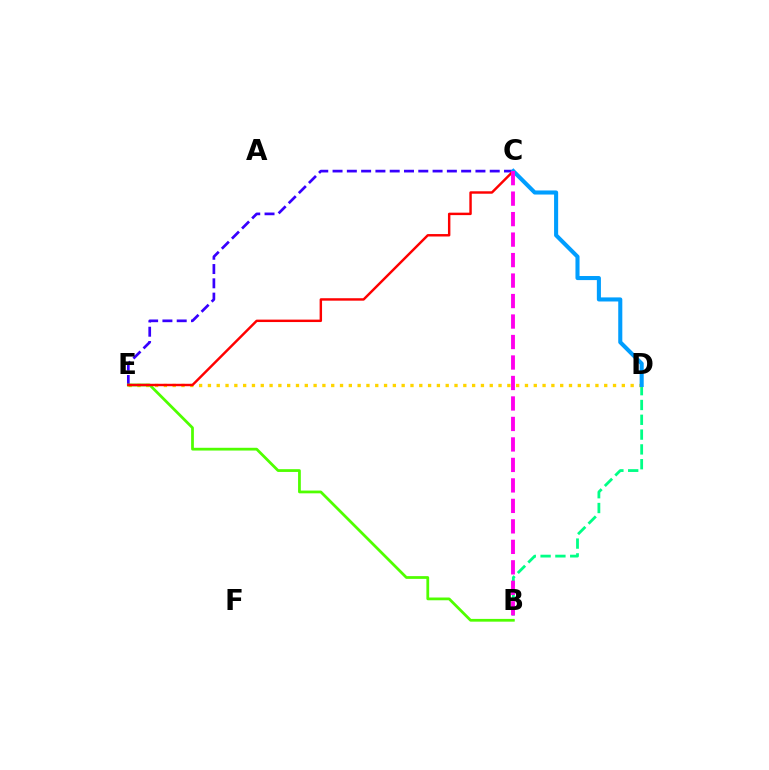{('B', 'D'): [{'color': '#00ff86', 'line_style': 'dashed', 'thickness': 2.01}], ('D', 'E'): [{'color': '#ffd500', 'line_style': 'dotted', 'thickness': 2.39}], ('C', 'E'): [{'color': '#3700ff', 'line_style': 'dashed', 'thickness': 1.94}, {'color': '#ff0000', 'line_style': 'solid', 'thickness': 1.76}], ('B', 'E'): [{'color': '#4fff00', 'line_style': 'solid', 'thickness': 1.99}], ('C', 'D'): [{'color': '#009eff', 'line_style': 'solid', 'thickness': 2.94}], ('B', 'C'): [{'color': '#ff00ed', 'line_style': 'dashed', 'thickness': 2.78}]}